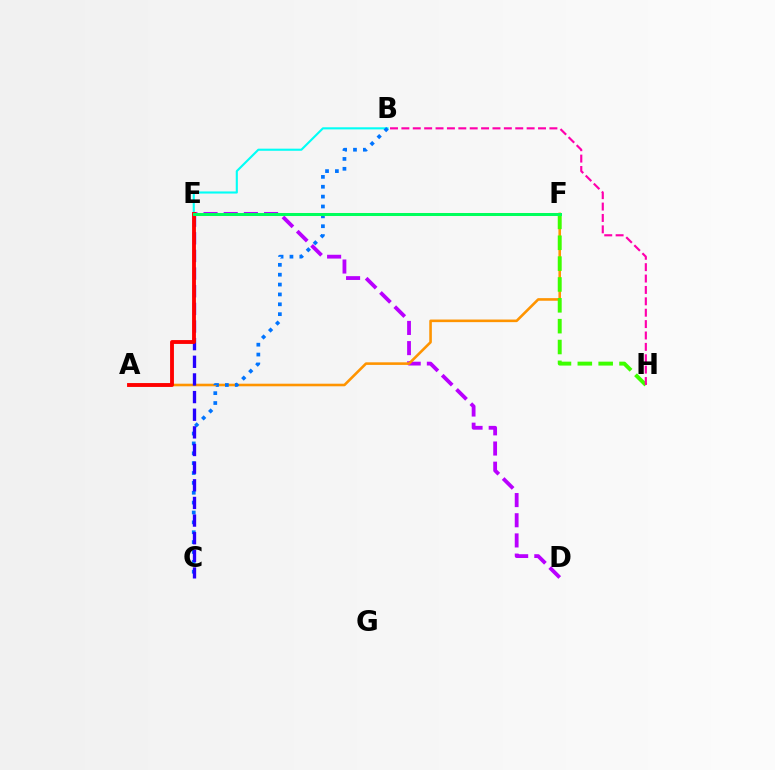{('D', 'E'): [{'color': '#b900ff', 'line_style': 'dashed', 'thickness': 2.74}], ('B', 'E'): [{'color': '#00fff6', 'line_style': 'solid', 'thickness': 1.52}], ('A', 'F'): [{'color': '#ff9400', 'line_style': 'solid', 'thickness': 1.87}], ('F', 'H'): [{'color': '#3dff00', 'line_style': 'dashed', 'thickness': 2.83}], ('B', 'C'): [{'color': '#0074ff', 'line_style': 'dotted', 'thickness': 2.68}], ('C', 'E'): [{'color': '#2500ff', 'line_style': 'dashed', 'thickness': 2.4}], ('A', 'E'): [{'color': '#ff0000', 'line_style': 'solid', 'thickness': 2.78}], ('E', 'F'): [{'color': '#d1ff00', 'line_style': 'dashed', 'thickness': 2.19}, {'color': '#00ff5c', 'line_style': 'solid', 'thickness': 2.16}], ('B', 'H'): [{'color': '#ff00ac', 'line_style': 'dashed', 'thickness': 1.55}]}